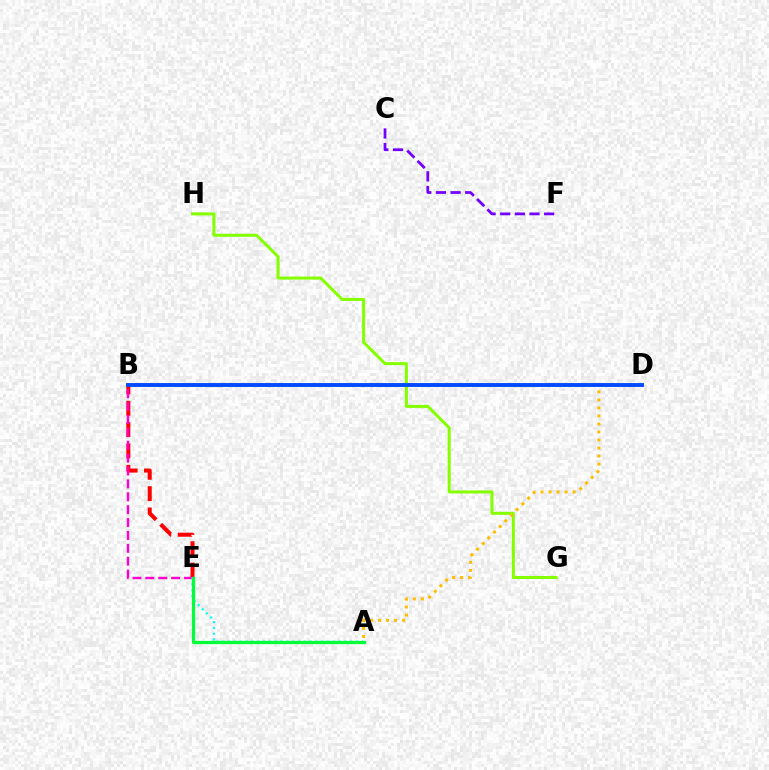{('B', 'E'): [{'color': '#ff0000', 'line_style': 'dashed', 'thickness': 2.9}, {'color': '#ff00cf', 'line_style': 'dashed', 'thickness': 1.75}], ('C', 'F'): [{'color': '#7200ff', 'line_style': 'dashed', 'thickness': 1.99}], ('A', 'E'): [{'color': '#00fff6', 'line_style': 'dotted', 'thickness': 1.58}, {'color': '#00ff39', 'line_style': 'solid', 'thickness': 2.34}], ('G', 'H'): [{'color': '#84ff00', 'line_style': 'solid', 'thickness': 2.16}], ('A', 'D'): [{'color': '#ffbd00', 'line_style': 'dotted', 'thickness': 2.18}], ('B', 'D'): [{'color': '#004bff', 'line_style': 'solid', 'thickness': 2.8}]}